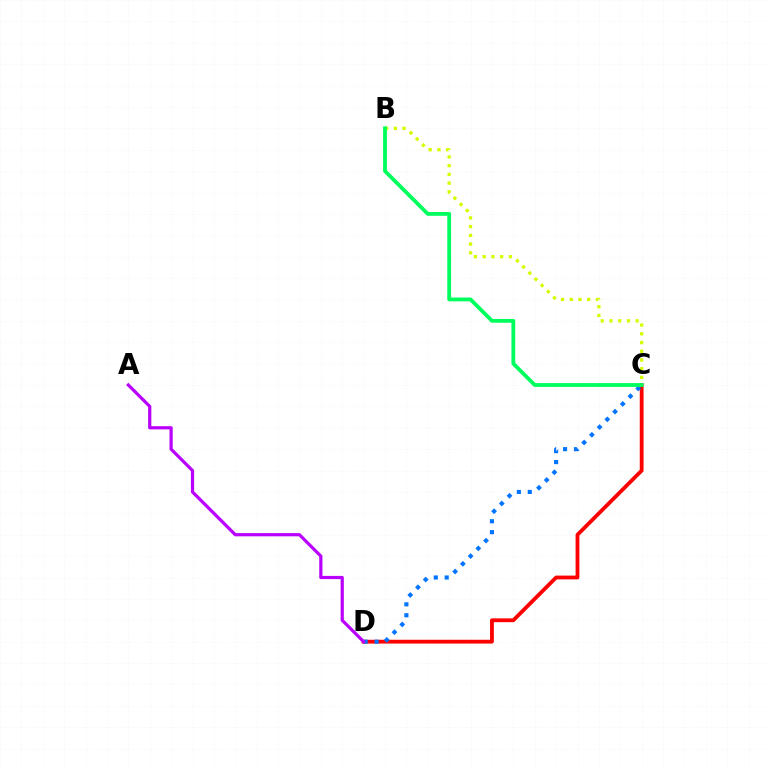{('C', 'D'): [{'color': '#ff0000', 'line_style': 'solid', 'thickness': 2.74}, {'color': '#0074ff', 'line_style': 'dotted', 'thickness': 2.97}], ('B', 'C'): [{'color': '#d1ff00', 'line_style': 'dotted', 'thickness': 2.37}, {'color': '#00ff5c', 'line_style': 'solid', 'thickness': 2.74}], ('A', 'D'): [{'color': '#b900ff', 'line_style': 'solid', 'thickness': 2.3}]}